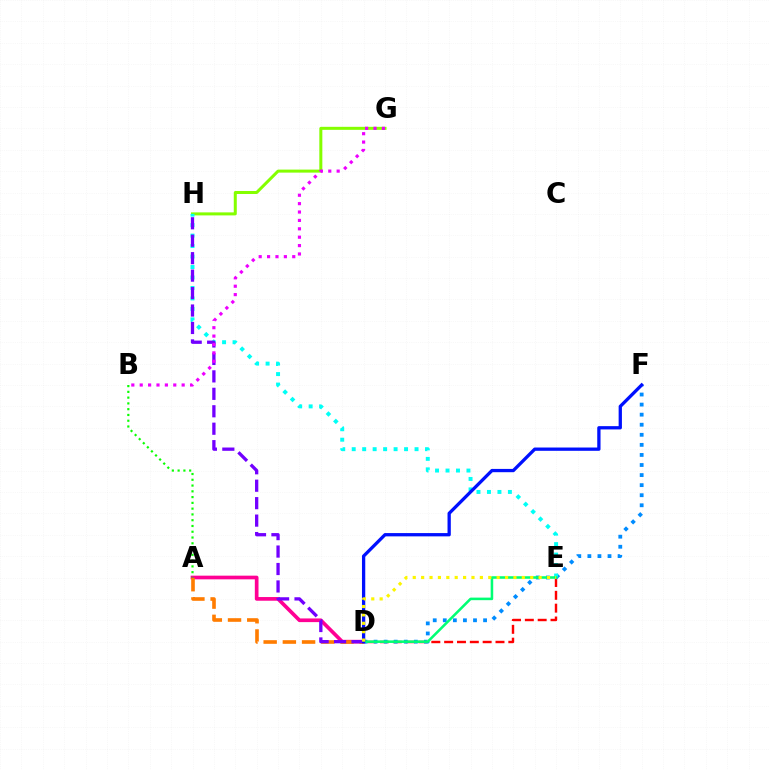{('G', 'H'): [{'color': '#84ff00', 'line_style': 'solid', 'thickness': 2.17}], ('D', 'E'): [{'color': '#ff0000', 'line_style': 'dashed', 'thickness': 1.74}, {'color': '#00ff74', 'line_style': 'solid', 'thickness': 1.84}, {'color': '#fcf500', 'line_style': 'dotted', 'thickness': 2.28}], ('A', 'D'): [{'color': '#ff0094', 'line_style': 'solid', 'thickness': 2.65}, {'color': '#ff7c00', 'line_style': 'dashed', 'thickness': 2.61}], ('D', 'F'): [{'color': '#008cff', 'line_style': 'dotted', 'thickness': 2.74}, {'color': '#0010ff', 'line_style': 'solid', 'thickness': 2.36}], ('E', 'H'): [{'color': '#00fff6', 'line_style': 'dotted', 'thickness': 2.85}], ('D', 'H'): [{'color': '#7200ff', 'line_style': 'dashed', 'thickness': 2.37}], ('A', 'B'): [{'color': '#08ff00', 'line_style': 'dotted', 'thickness': 1.57}], ('B', 'G'): [{'color': '#ee00ff', 'line_style': 'dotted', 'thickness': 2.28}]}